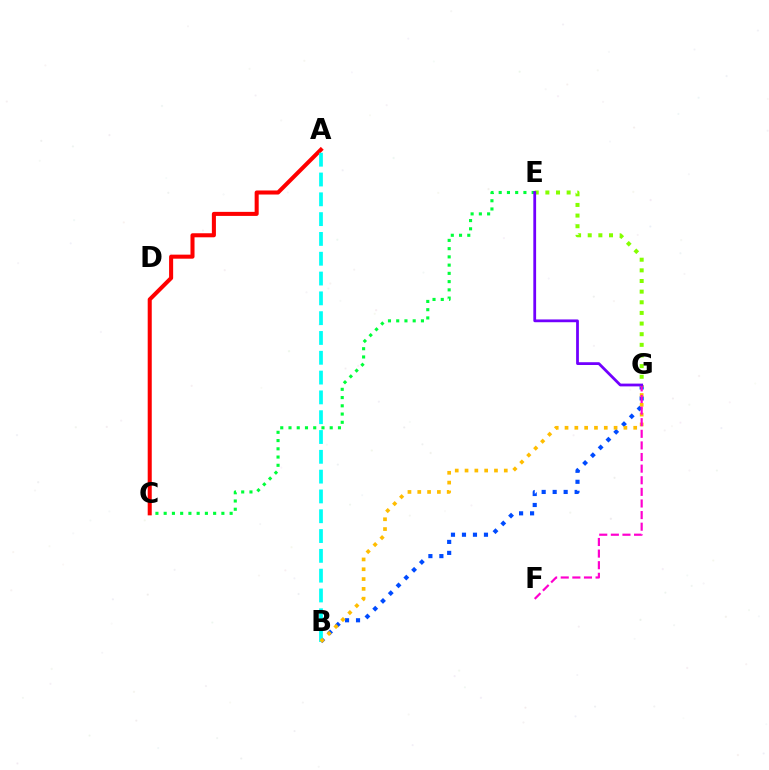{('C', 'E'): [{'color': '#00ff39', 'line_style': 'dotted', 'thickness': 2.24}], ('B', 'G'): [{'color': '#004bff', 'line_style': 'dotted', 'thickness': 2.99}, {'color': '#ffbd00', 'line_style': 'dotted', 'thickness': 2.67}], ('A', 'C'): [{'color': '#ff0000', 'line_style': 'solid', 'thickness': 2.91}], ('A', 'B'): [{'color': '#00fff6', 'line_style': 'dashed', 'thickness': 2.69}], ('F', 'G'): [{'color': '#ff00cf', 'line_style': 'dashed', 'thickness': 1.58}], ('E', 'G'): [{'color': '#84ff00', 'line_style': 'dotted', 'thickness': 2.89}, {'color': '#7200ff', 'line_style': 'solid', 'thickness': 2.0}]}